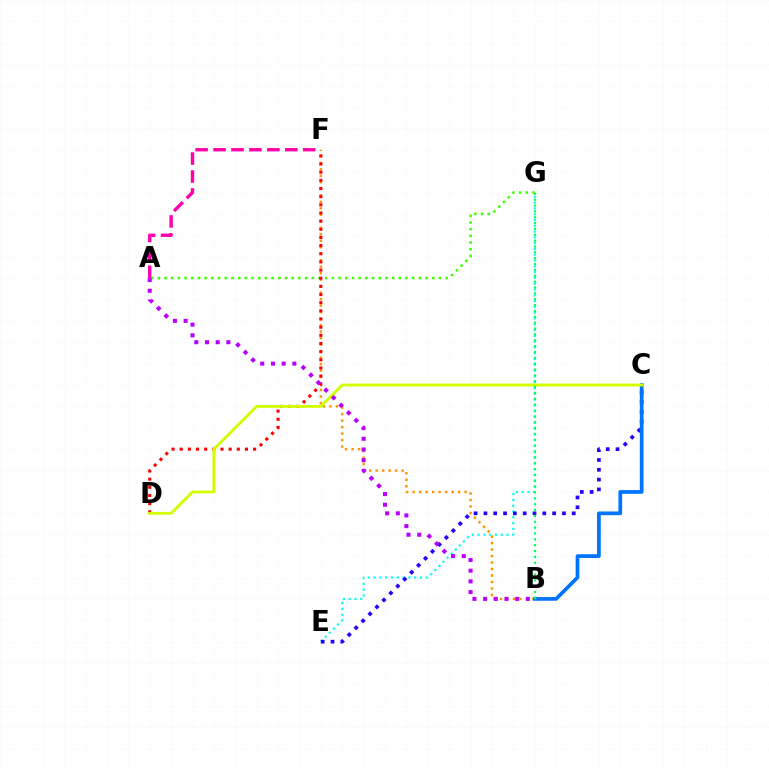{('B', 'F'): [{'color': '#ff9400', 'line_style': 'dotted', 'thickness': 1.76}], ('A', 'G'): [{'color': '#3dff00', 'line_style': 'dotted', 'thickness': 1.82}], ('A', 'F'): [{'color': '#ff00ac', 'line_style': 'dashed', 'thickness': 2.44}], ('E', 'G'): [{'color': '#00fff6', 'line_style': 'dotted', 'thickness': 1.57}], ('D', 'F'): [{'color': '#ff0000', 'line_style': 'dotted', 'thickness': 2.22}], ('C', 'E'): [{'color': '#2500ff', 'line_style': 'dotted', 'thickness': 2.67}], ('B', 'C'): [{'color': '#0074ff', 'line_style': 'solid', 'thickness': 2.68}], ('C', 'D'): [{'color': '#d1ff00', 'line_style': 'solid', 'thickness': 2.06}], ('A', 'B'): [{'color': '#b900ff', 'line_style': 'dotted', 'thickness': 2.9}], ('B', 'G'): [{'color': '#00ff5c', 'line_style': 'dotted', 'thickness': 1.59}]}